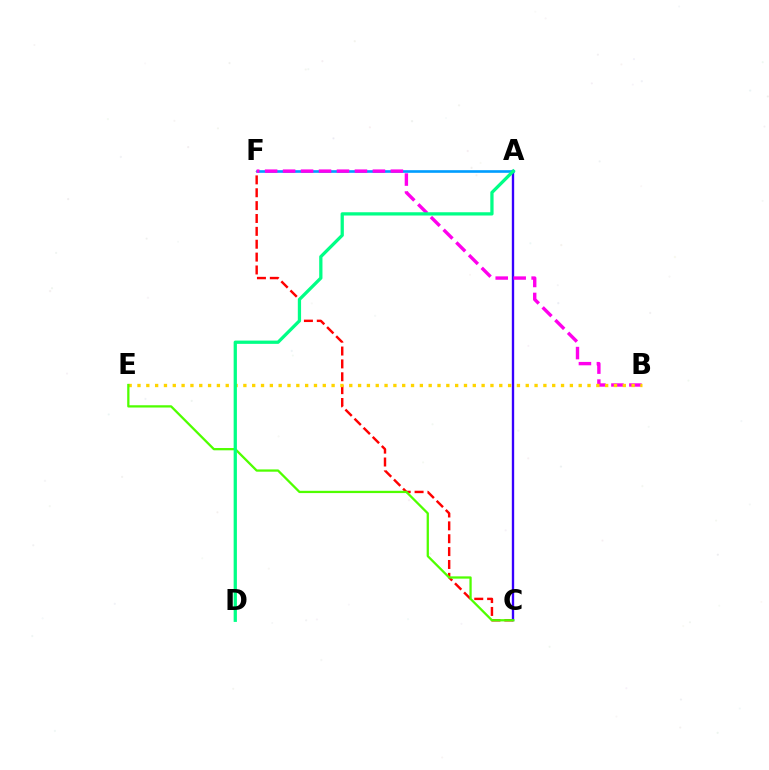{('C', 'F'): [{'color': '#ff0000', 'line_style': 'dashed', 'thickness': 1.75}], ('A', 'F'): [{'color': '#009eff', 'line_style': 'solid', 'thickness': 1.89}], ('A', 'C'): [{'color': '#3700ff', 'line_style': 'solid', 'thickness': 1.69}], ('B', 'F'): [{'color': '#ff00ed', 'line_style': 'dashed', 'thickness': 2.44}], ('B', 'E'): [{'color': '#ffd500', 'line_style': 'dotted', 'thickness': 2.4}], ('C', 'E'): [{'color': '#4fff00', 'line_style': 'solid', 'thickness': 1.64}], ('A', 'D'): [{'color': '#00ff86', 'line_style': 'solid', 'thickness': 2.35}]}